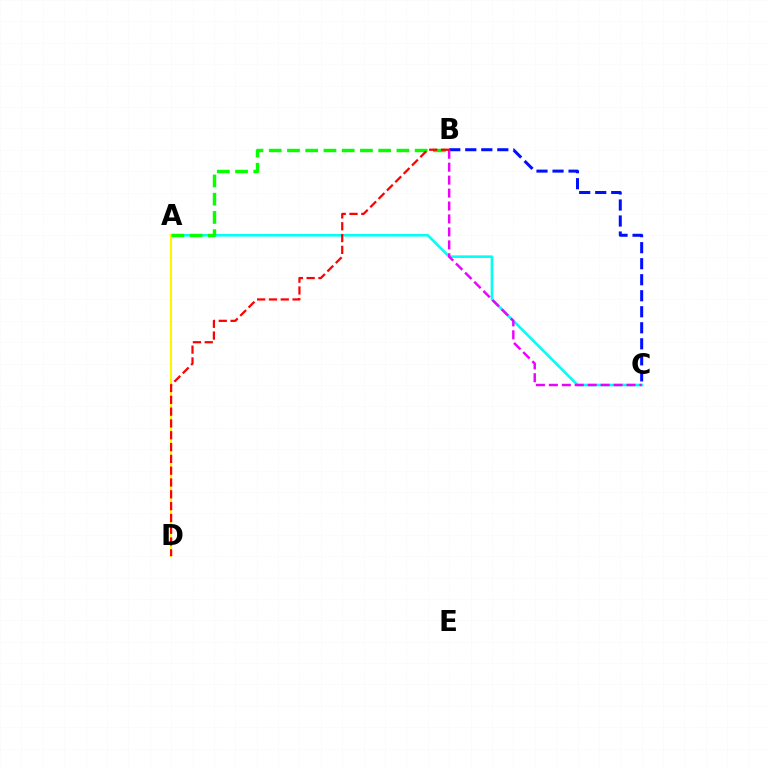{('A', 'C'): [{'color': '#00fff6', 'line_style': 'solid', 'thickness': 1.87}], ('A', 'D'): [{'color': '#fcf500', 'line_style': 'solid', 'thickness': 1.51}], ('B', 'C'): [{'color': '#0010ff', 'line_style': 'dashed', 'thickness': 2.18}, {'color': '#ee00ff', 'line_style': 'dashed', 'thickness': 1.76}], ('A', 'B'): [{'color': '#08ff00', 'line_style': 'dashed', 'thickness': 2.48}], ('B', 'D'): [{'color': '#ff0000', 'line_style': 'dashed', 'thickness': 1.6}]}